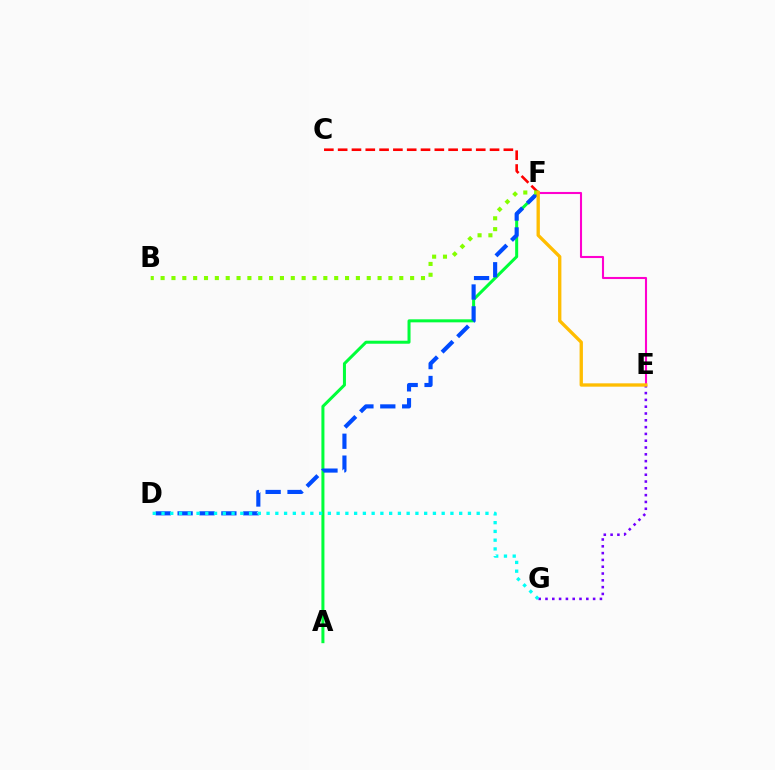{('A', 'F'): [{'color': '#00ff39', 'line_style': 'solid', 'thickness': 2.17}], ('D', 'F'): [{'color': '#004bff', 'line_style': 'dashed', 'thickness': 2.97}], ('E', 'G'): [{'color': '#7200ff', 'line_style': 'dotted', 'thickness': 1.85}], ('D', 'G'): [{'color': '#00fff6', 'line_style': 'dotted', 'thickness': 2.38}], ('E', 'F'): [{'color': '#ff00cf', 'line_style': 'solid', 'thickness': 1.51}, {'color': '#ffbd00', 'line_style': 'solid', 'thickness': 2.4}], ('C', 'F'): [{'color': '#ff0000', 'line_style': 'dashed', 'thickness': 1.88}], ('B', 'F'): [{'color': '#84ff00', 'line_style': 'dotted', 'thickness': 2.95}]}